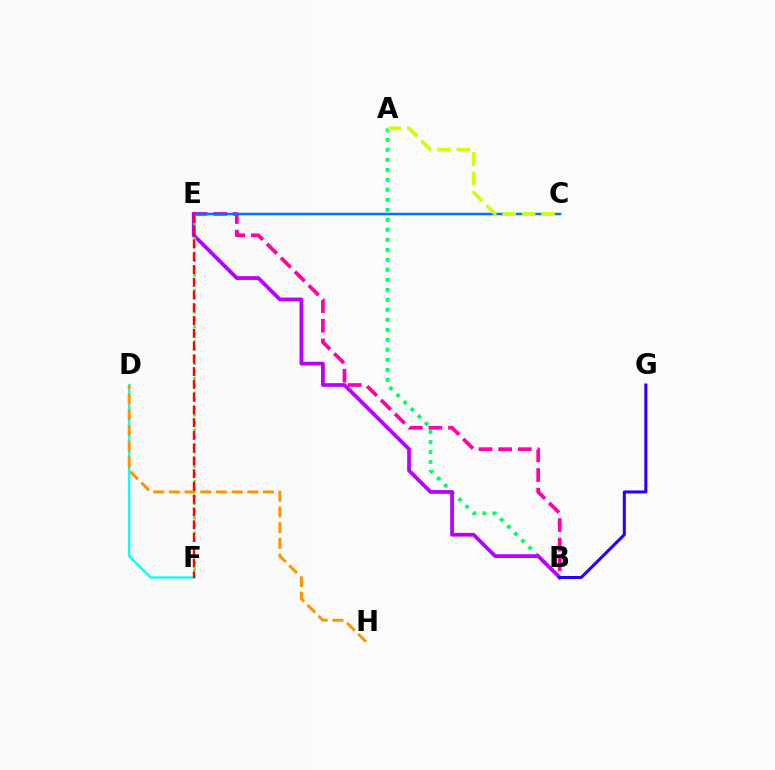{('D', 'F'): [{'color': '#00fff6', 'line_style': 'solid', 'thickness': 1.59}], ('B', 'E'): [{'color': '#ff00ac', 'line_style': 'dashed', 'thickness': 2.67}, {'color': '#b900ff', 'line_style': 'solid', 'thickness': 2.7}], ('C', 'E'): [{'color': '#0074ff', 'line_style': 'solid', 'thickness': 1.8}], ('A', 'B'): [{'color': '#00ff5c', 'line_style': 'dotted', 'thickness': 2.72}], ('A', 'C'): [{'color': '#d1ff00', 'line_style': 'dashed', 'thickness': 2.65}], ('D', 'H'): [{'color': '#ff9400', 'line_style': 'dashed', 'thickness': 2.13}], ('E', 'F'): [{'color': '#3dff00', 'line_style': 'dotted', 'thickness': 2.0}, {'color': '#ff0000', 'line_style': 'dashed', 'thickness': 1.73}], ('B', 'G'): [{'color': '#2500ff', 'line_style': 'solid', 'thickness': 2.18}]}